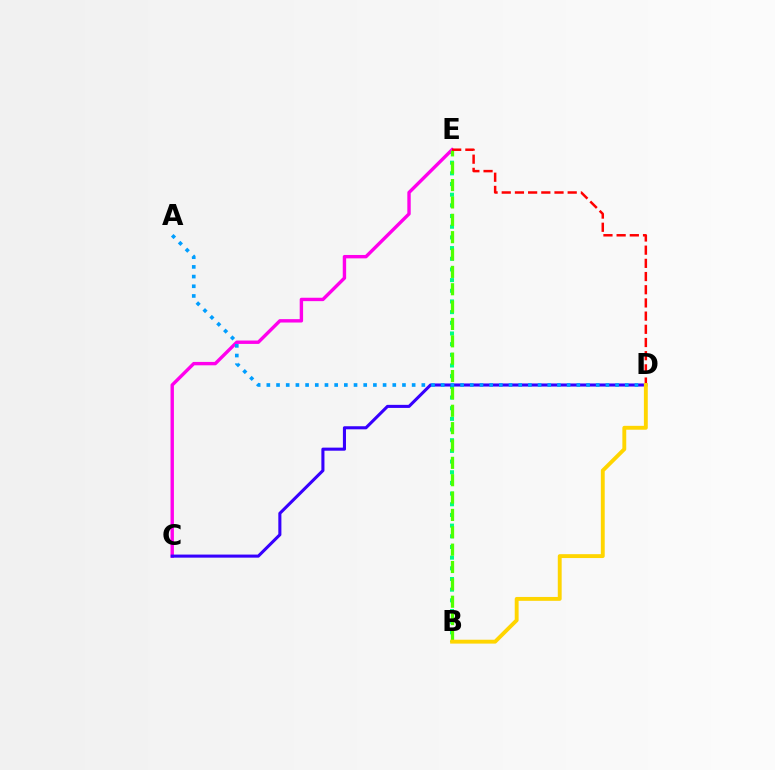{('B', 'E'): [{'color': '#00ff86', 'line_style': 'dotted', 'thickness': 2.9}, {'color': '#4fff00', 'line_style': 'dashed', 'thickness': 2.36}], ('C', 'E'): [{'color': '#ff00ed', 'line_style': 'solid', 'thickness': 2.44}], ('D', 'E'): [{'color': '#ff0000', 'line_style': 'dashed', 'thickness': 1.79}], ('C', 'D'): [{'color': '#3700ff', 'line_style': 'solid', 'thickness': 2.22}], ('A', 'D'): [{'color': '#009eff', 'line_style': 'dotted', 'thickness': 2.63}], ('B', 'D'): [{'color': '#ffd500', 'line_style': 'solid', 'thickness': 2.79}]}